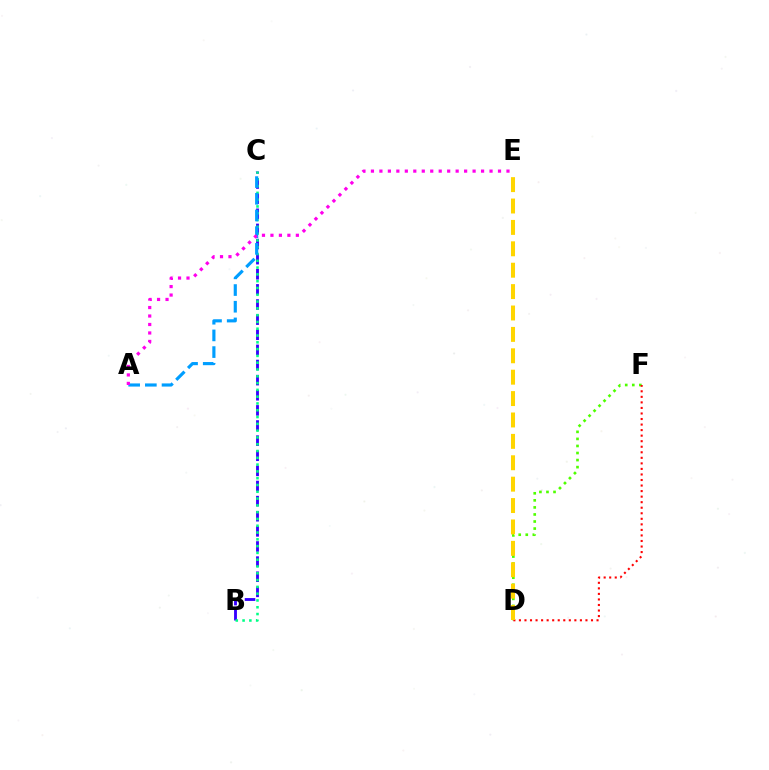{('B', 'C'): [{'color': '#3700ff', 'line_style': 'dashed', 'thickness': 2.05}, {'color': '#00ff86', 'line_style': 'dotted', 'thickness': 1.85}], ('A', 'C'): [{'color': '#009eff', 'line_style': 'dashed', 'thickness': 2.27}], ('D', 'F'): [{'color': '#4fff00', 'line_style': 'dotted', 'thickness': 1.92}, {'color': '#ff0000', 'line_style': 'dotted', 'thickness': 1.51}], ('A', 'E'): [{'color': '#ff00ed', 'line_style': 'dotted', 'thickness': 2.3}], ('D', 'E'): [{'color': '#ffd500', 'line_style': 'dashed', 'thickness': 2.91}]}